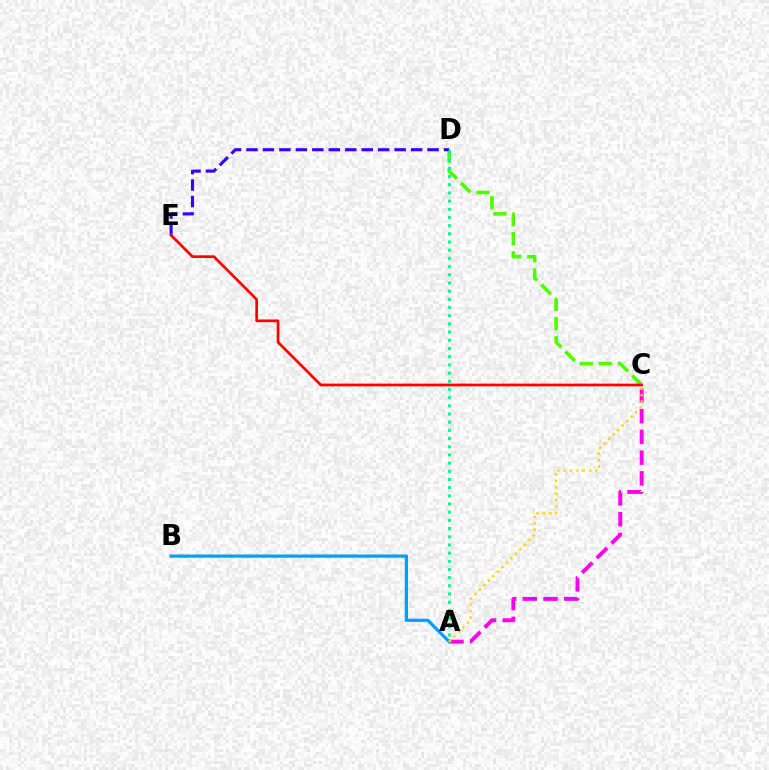{('C', 'D'): [{'color': '#4fff00', 'line_style': 'dashed', 'thickness': 2.61}], ('A', 'C'): [{'color': '#ff00ed', 'line_style': 'dashed', 'thickness': 2.82}, {'color': '#ffd500', 'line_style': 'dotted', 'thickness': 1.73}], ('D', 'E'): [{'color': '#3700ff', 'line_style': 'dashed', 'thickness': 2.24}], ('A', 'B'): [{'color': '#009eff', 'line_style': 'solid', 'thickness': 2.33}], ('A', 'D'): [{'color': '#00ff86', 'line_style': 'dotted', 'thickness': 2.22}], ('C', 'E'): [{'color': '#ff0000', 'line_style': 'solid', 'thickness': 1.96}]}